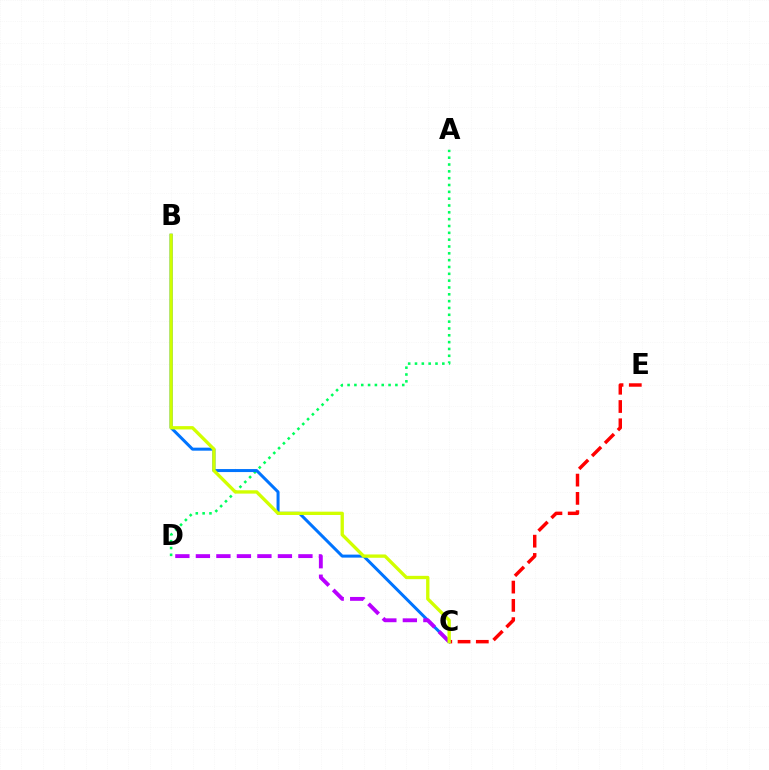{('C', 'E'): [{'color': '#ff0000', 'line_style': 'dashed', 'thickness': 2.48}], ('A', 'D'): [{'color': '#00ff5c', 'line_style': 'dotted', 'thickness': 1.86}], ('B', 'C'): [{'color': '#0074ff', 'line_style': 'solid', 'thickness': 2.17}, {'color': '#d1ff00', 'line_style': 'solid', 'thickness': 2.39}], ('C', 'D'): [{'color': '#b900ff', 'line_style': 'dashed', 'thickness': 2.79}]}